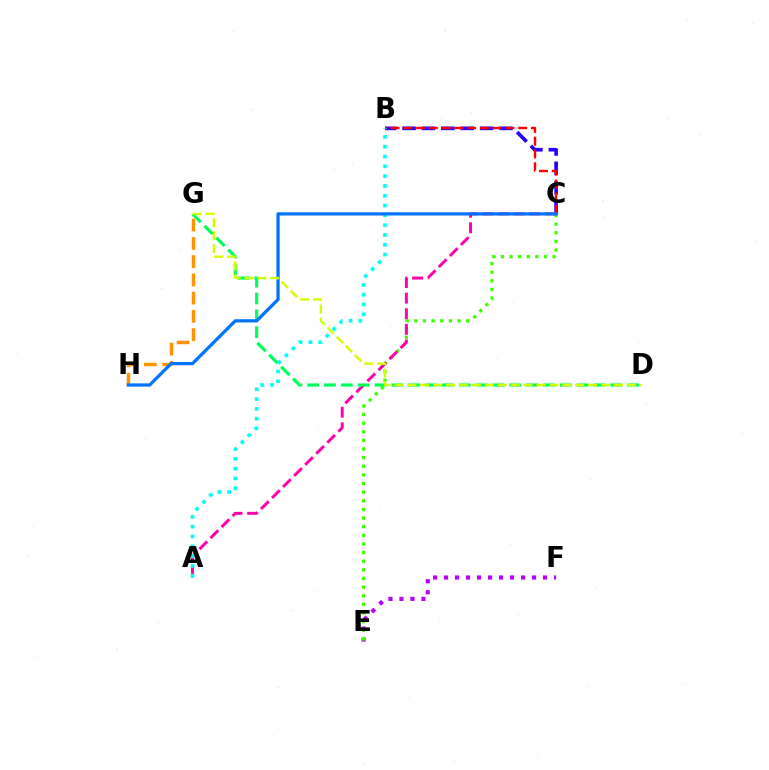{('E', 'F'): [{'color': '#b900ff', 'line_style': 'dotted', 'thickness': 2.99}], ('B', 'C'): [{'color': '#2500ff', 'line_style': 'dashed', 'thickness': 2.63}, {'color': '#ff0000', 'line_style': 'dashed', 'thickness': 1.73}], ('C', 'E'): [{'color': '#3dff00', 'line_style': 'dotted', 'thickness': 2.35}], ('A', 'C'): [{'color': '#ff00ac', 'line_style': 'dashed', 'thickness': 2.12}], ('G', 'H'): [{'color': '#ff9400', 'line_style': 'dashed', 'thickness': 2.48}], ('D', 'G'): [{'color': '#00ff5c', 'line_style': 'dashed', 'thickness': 2.29}, {'color': '#d1ff00', 'line_style': 'dashed', 'thickness': 1.75}], ('A', 'B'): [{'color': '#00fff6', 'line_style': 'dotted', 'thickness': 2.66}], ('C', 'H'): [{'color': '#0074ff', 'line_style': 'solid', 'thickness': 2.33}]}